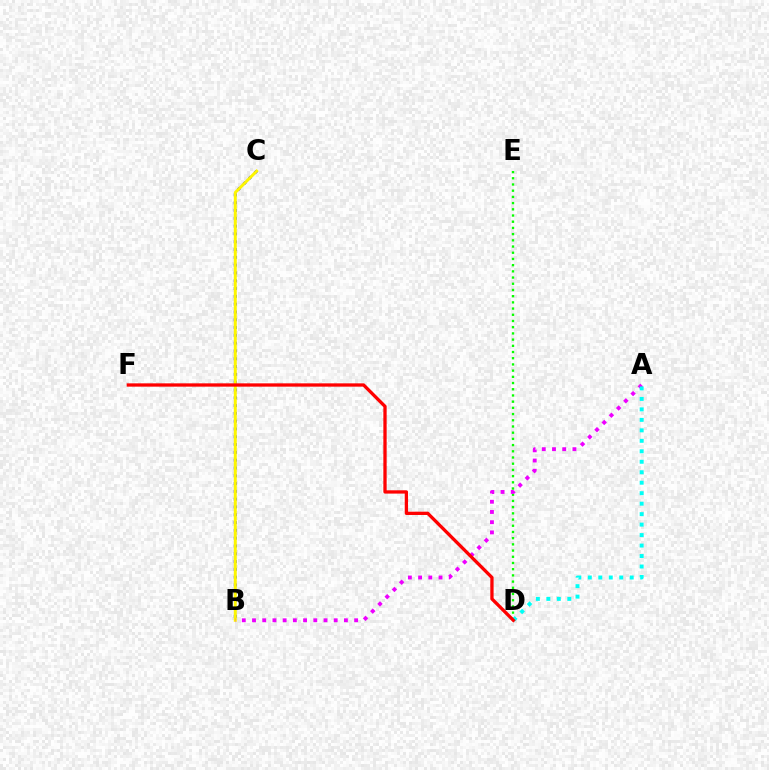{('B', 'C'): [{'color': '#0010ff', 'line_style': 'dotted', 'thickness': 2.12}, {'color': '#fcf500', 'line_style': 'solid', 'thickness': 2.13}], ('D', 'E'): [{'color': '#08ff00', 'line_style': 'dotted', 'thickness': 1.69}], ('A', 'B'): [{'color': '#ee00ff', 'line_style': 'dotted', 'thickness': 2.77}], ('A', 'D'): [{'color': '#00fff6', 'line_style': 'dotted', 'thickness': 2.85}], ('D', 'F'): [{'color': '#ff0000', 'line_style': 'solid', 'thickness': 2.37}]}